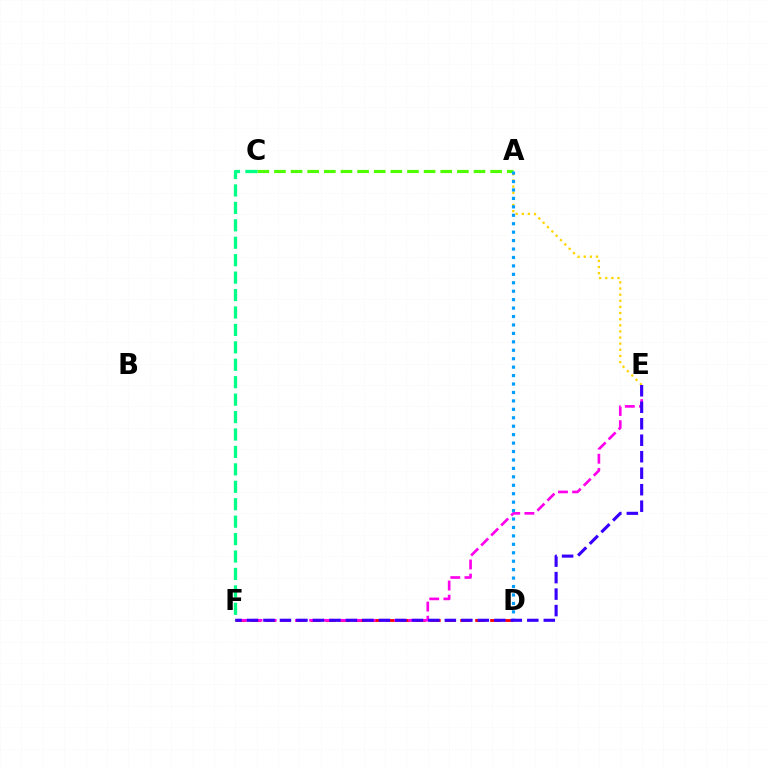{('A', 'C'): [{'color': '#4fff00', 'line_style': 'dashed', 'thickness': 2.26}], ('D', 'F'): [{'color': '#ff0000', 'line_style': 'dashed', 'thickness': 2.04}], ('C', 'F'): [{'color': '#00ff86', 'line_style': 'dashed', 'thickness': 2.37}], ('E', 'F'): [{'color': '#ff00ed', 'line_style': 'dashed', 'thickness': 1.92}, {'color': '#3700ff', 'line_style': 'dashed', 'thickness': 2.24}], ('A', 'E'): [{'color': '#ffd500', 'line_style': 'dotted', 'thickness': 1.66}], ('A', 'D'): [{'color': '#009eff', 'line_style': 'dotted', 'thickness': 2.29}]}